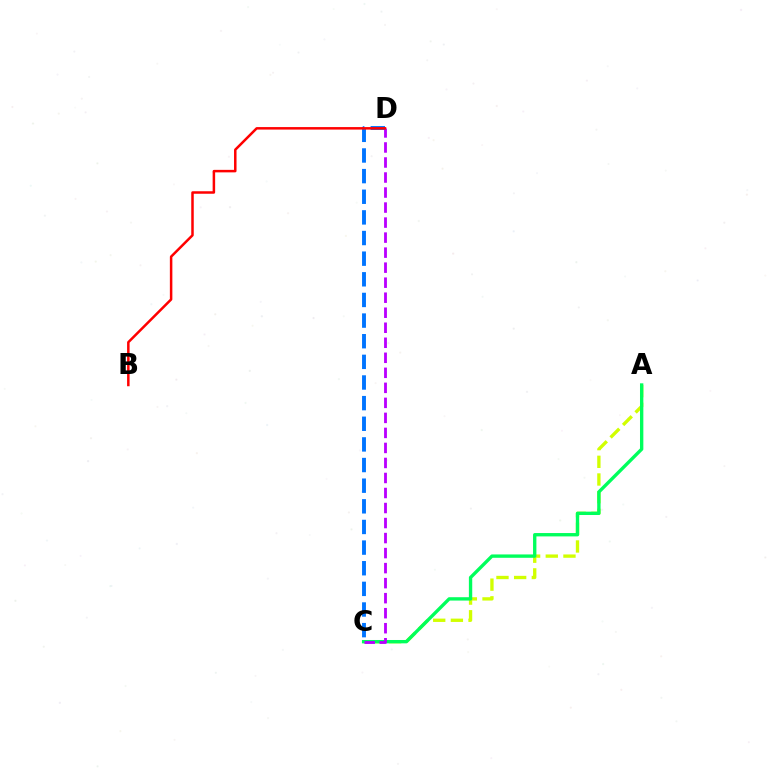{('A', 'C'): [{'color': '#d1ff00', 'line_style': 'dashed', 'thickness': 2.4}, {'color': '#00ff5c', 'line_style': 'solid', 'thickness': 2.41}], ('C', 'D'): [{'color': '#b900ff', 'line_style': 'dashed', 'thickness': 2.04}, {'color': '#0074ff', 'line_style': 'dashed', 'thickness': 2.8}], ('B', 'D'): [{'color': '#ff0000', 'line_style': 'solid', 'thickness': 1.8}]}